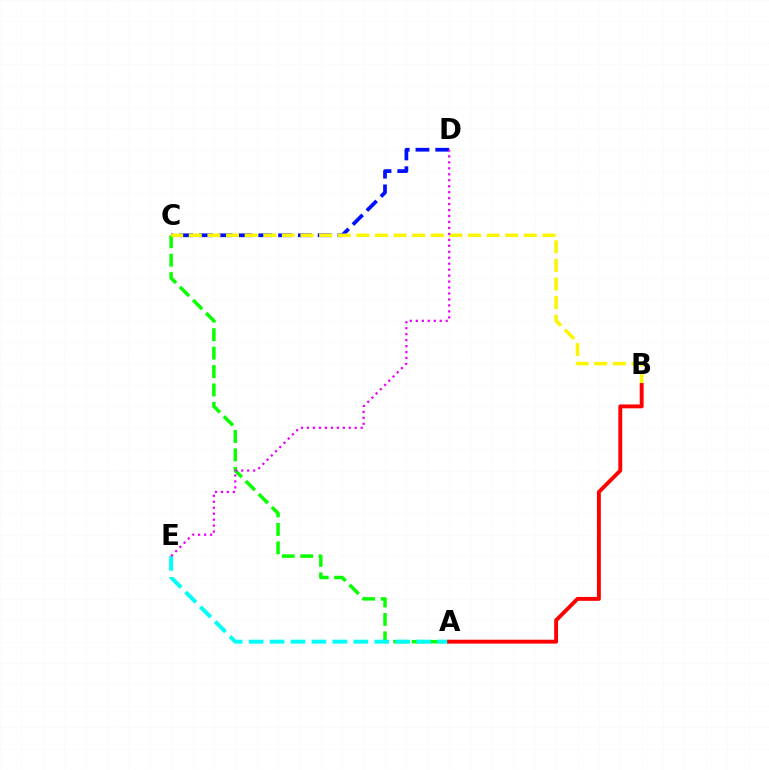{('C', 'D'): [{'color': '#0010ff', 'line_style': 'dashed', 'thickness': 2.69}], ('A', 'C'): [{'color': '#08ff00', 'line_style': 'dashed', 'thickness': 2.51}], ('B', 'C'): [{'color': '#fcf500', 'line_style': 'dashed', 'thickness': 2.53}], ('A', 'E'): [{'color': '#00fff6', 'line_style': 'dashed', 'thickness': 2.84}], ('D', 'E'): [{'color': '#ee00ff', 'line_style': 'dotted', 'thickness': 1.62}], ('A', 'B'): [{'color': '#ff0000', 'line_style': 'solid', 'thickness': 2.8}]}